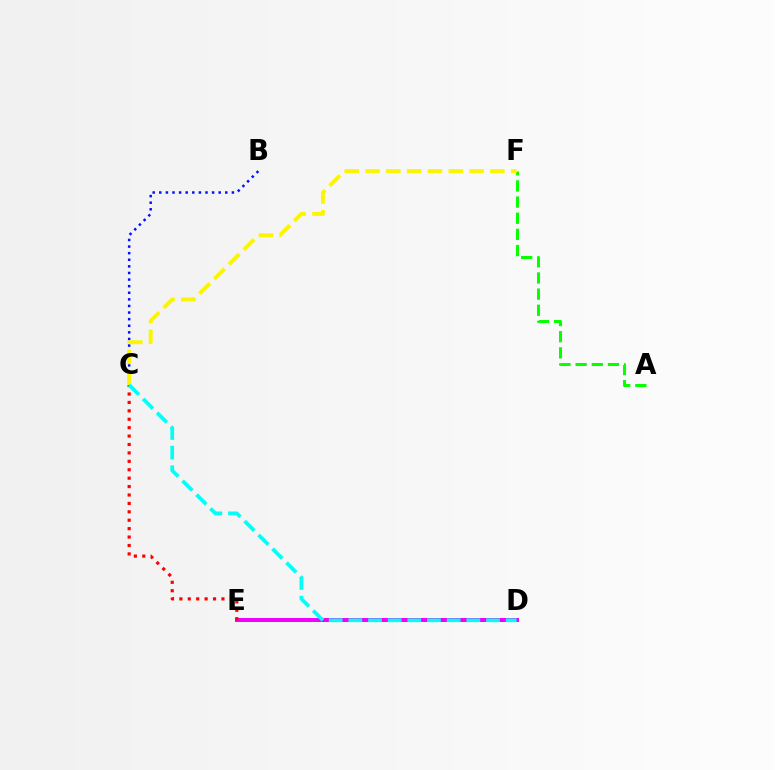{('D', 'E'): [{'color': '#ee00ff', 'line_style': 'solid', 'thickness': 2.86}], ('C', 'E'): [{'color': '#ff0000', 'line_style': 'dotted', 'thickness': 2.29}], ('A', 'F'): [{'color': '#08ff00', 'line_style': 'dashed', 'thickness': 2.19}], ('B', 'C'): [{'color': '#0010ff', 'line_style': 'dotted', 'thickness': 1.79}], ('C', 'F'): [{'color': '#fcf500', 'line_style': 'dashed', 'thickness': 2.83}], ('C', 'D'): [{'color': '#00fff6', 'line_style': 'dashed', 'thickness': 2.67}]}